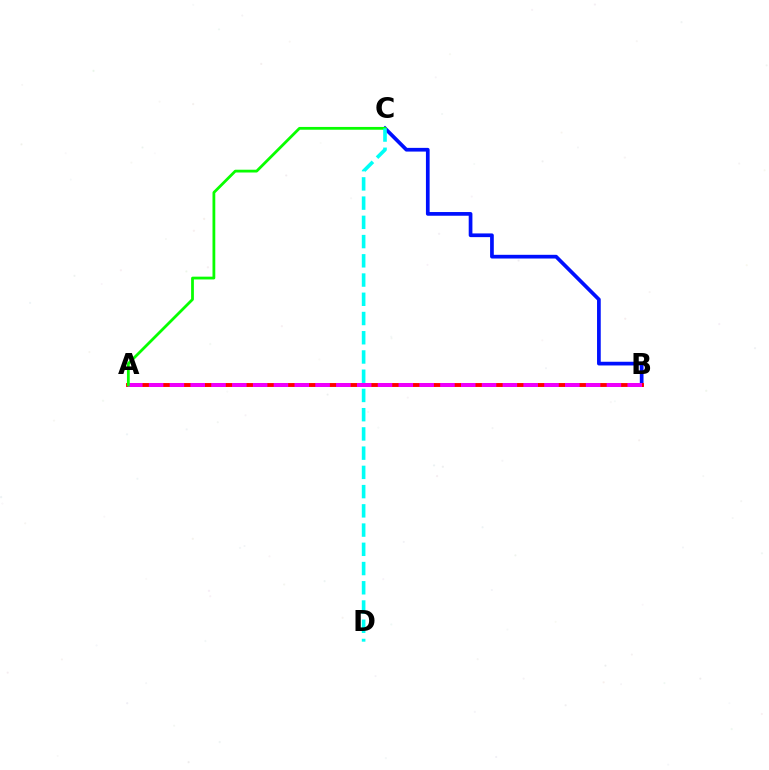{('A', 'B'): [{'color': '#fcf500', 'line_style': 'dashed', 'thickness': 2.54}, {'color': '#ff0000', 'line_style': 'solid', 'thickness': 2.79}, {'color': '#ee00ff', 'line_style': 'dashed', 'thickness': 2.83}], ('B', 'C'): [{'color': '#0010ff', 'line_style': 'solid', 'thickness': 2.67}], ('A', 'C'): [{'color': '#08ff00', 'line_style': 'solid', 'thickness': 2.0}], ('C', 'D'): [{'color': '#00fff6', 'line_style': 'dashed', 'thickness': 2.61}]}